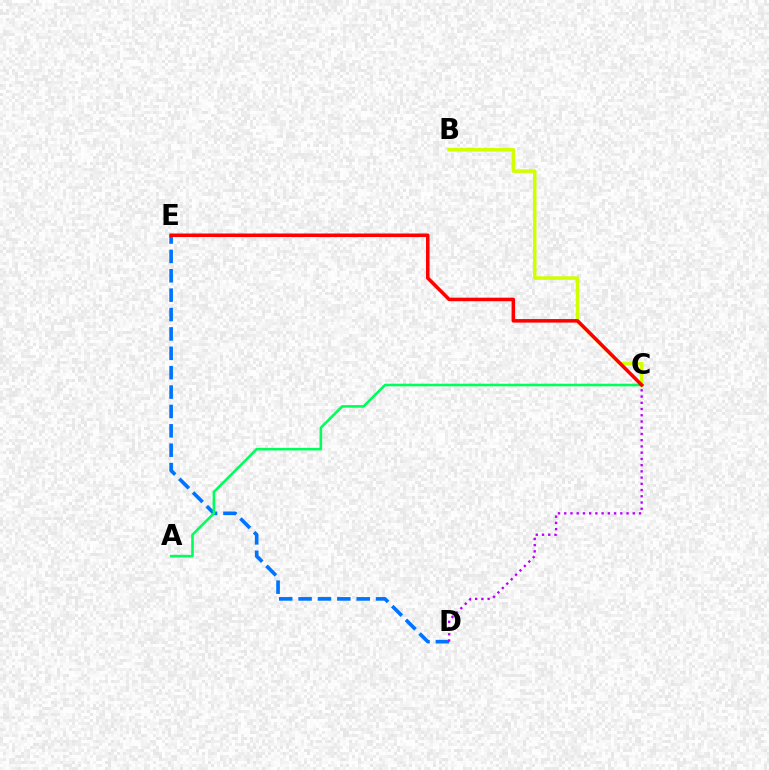{('B', 'C'): [{'color': '#d1ff00', 'line_style': 'solid', 'thickness': 2.55}], ('D', 'E'): [{'color': '#0074ff', 'line_style': 'dashed', 'thickness': 2.63}], ('C', 'D'): [{'color': '#b900ff', 'line_style': 'dotted', 'thickness': 1.69}], ('A', 'C'): [{'color': '#00ff5c', 'line_style': 'solid', 'thickness': 1.86}], ('C', 'E'): [{'color': '#ff0000', 'line_style': 'solid', 'thickness': 2.54}]}